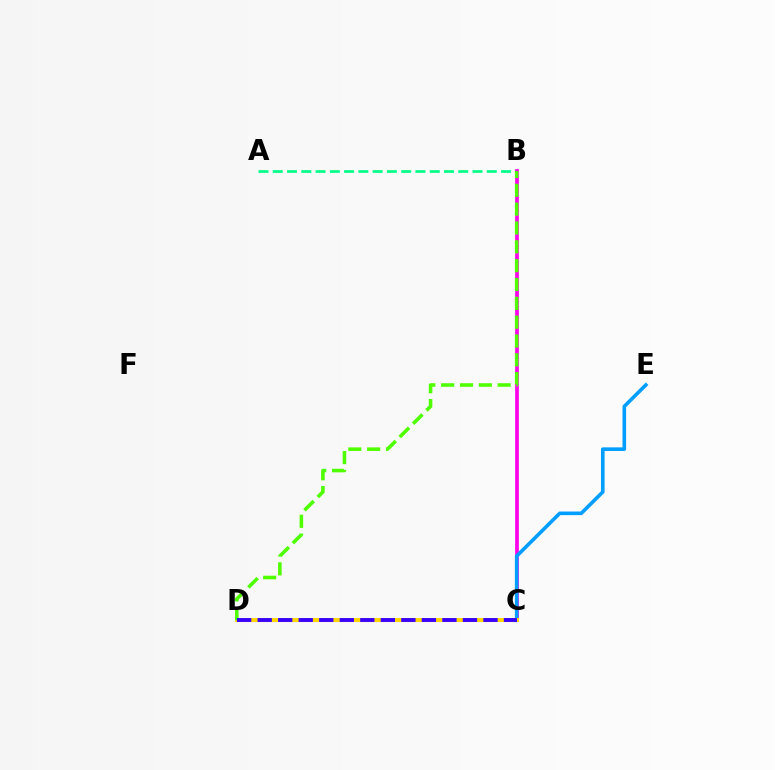{('A', 'B'): [{'color': '#00ff86', 'line_style': 'dashed', 'thickness': 1.94}], ('B', 'C'): [{'color': '#ff00ed', 'line_style': 'solid', 'thickness': 2.67}], ('C', 'E'): [{'color': '#009eff', 'line_style': 'solid', 'thickness': 2.6}], ('C', 'D'): [{'color': '#ff0000', 'line_style': 'solid', 'thickness': 2.2}, {'color': '#ffd500', 'line_style': 'solid', 'thickness': 2.88}, {'color': '#3700ff', 'line_style': 'dashed', 'thickness': 2.79}], ('B', 'D'): [{'color': '#4fff00', 'line_style': 'dashed', 'thickness': 2.56}]}